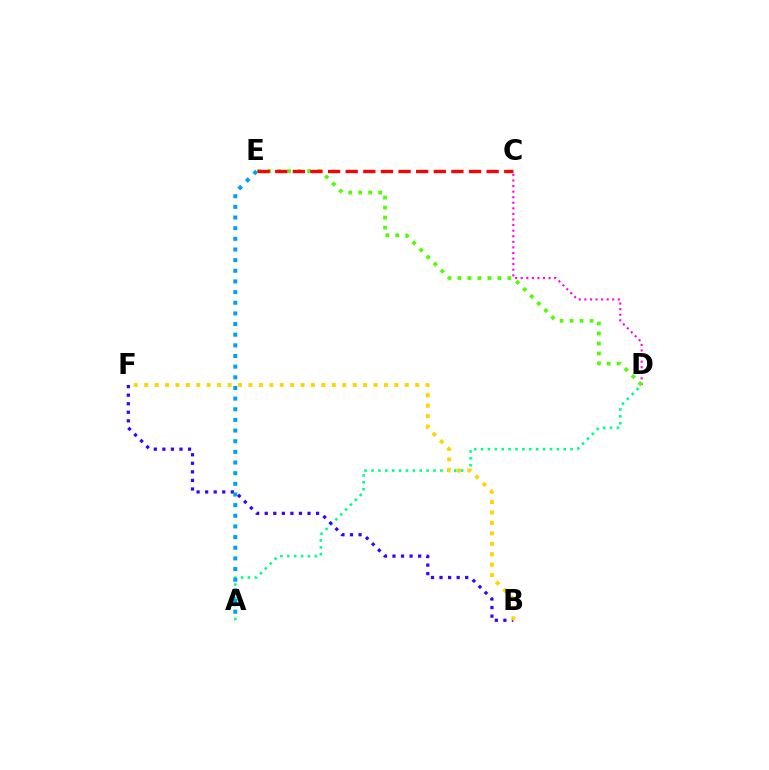{('A', 'D'): [{'color': '#00ff86', 'line_style': 'dotted', 'thickness': 1.87}], ('C', 'D'): [{'color': '#ff00ed', 'line_style': 'dotted', 'thickness': 1.52}], ('B', 'F'): [{'color': '#3700ff', 'line_style': 'dotted', 'thickness': 2.32}, {'color': '#ffd500', 'line_style': 'dotted', 'thickness': 2.83}], ('D', 'E'): [{'color': '#4fff00', 'line_style': 'dotted', 'thickness': 2.71}], ('C', 'E'): [{'color': '#ff0000', 'line_style': 'dashed', 'thickness': 2.39}], ('A', 'E'): [{'color': '#009eff', 'line_style': 'dotted', 'thickness': 2.89}]}